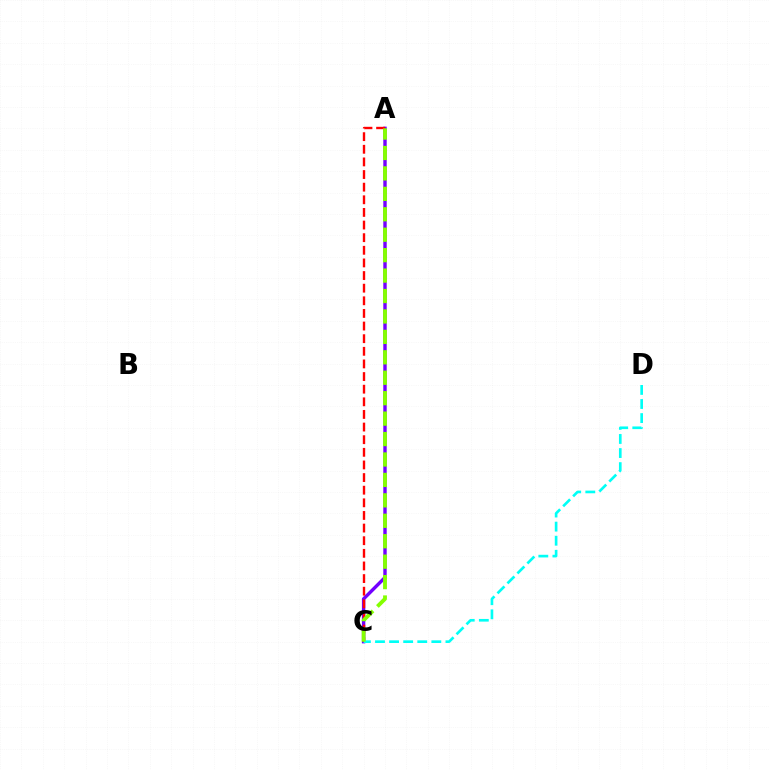{('A', 'C'): [{'color': '#7200ff', 'line_style': 'solid', 'thickness': 2.45}, {'color': '#ff0000', 'line_style': 'dashed', 'thickness': 1.72}, {'color': '#84ff00', 'line_style': 'dashed', 'thickness': 2.78}], ('C', 'D'): [{'color': '#00fff6', 'line_style': 'dashed', 'thickness': 1.91}]}